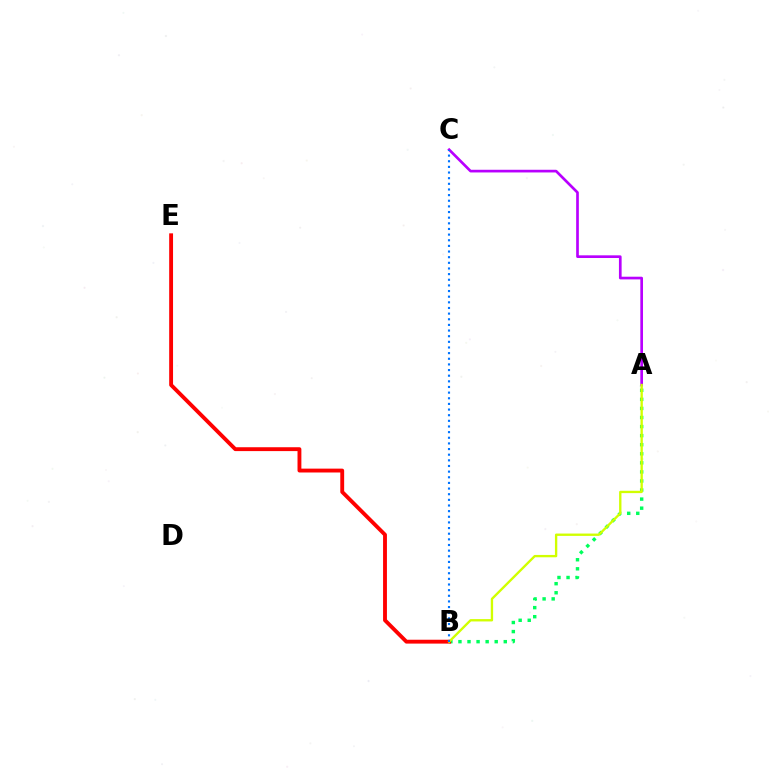{('A', 'B'): [{'color': '#00ff5c', 'line_style': 'dotted', 'thickness': 2.46}, {'color': '#d1ff00', 'line_style': 'solid', 'thickness': 1.69}], ('A', 'C'): [{'color': '#b900ff', 'line_style': 'solid', 'thickness': 1.93}], ('B', 'E'): [{'color': '#ff0000', 'line_style': 'solid', 'thickness': 2.78}], ('B', 'C'): [{'color': '#0074ff', 'line_style': 'dotted', 'thickness': 1.53}]}